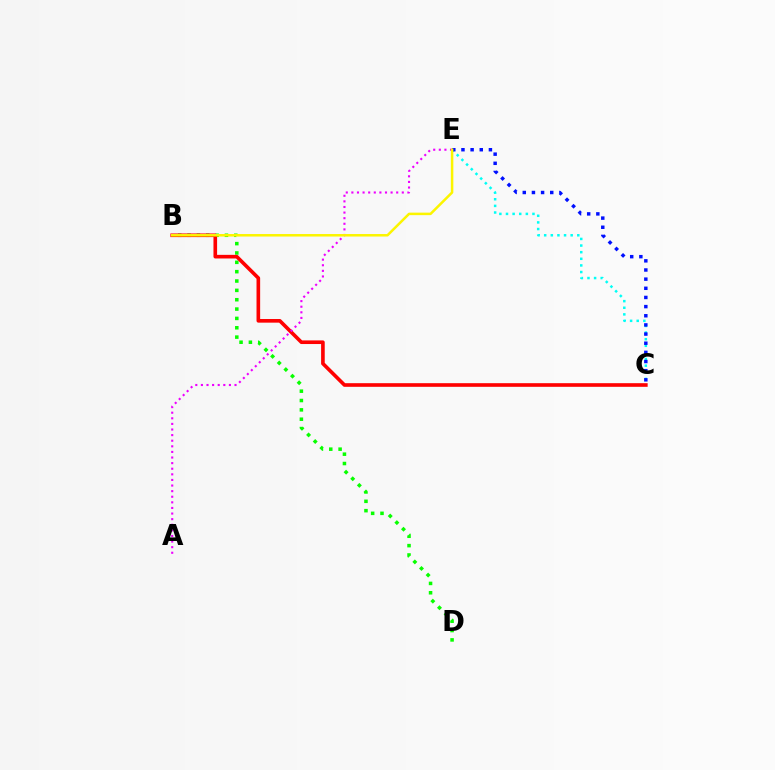{('B', 'D'): [{'color': '#08ff00', 'line_style': 'dotted', 'thickness': 2.54}], ('C', 'E'): [{'color': '#00fff6', 'line_style': 'dotted', 'thickness': 1.8}, {'color': '#0010ff', 'line_style': 'dotted', 'thickness': 2.49}], ('B', 'C'): [{'color': '#ff0000', 'line_style': 'solid', 'thickness': 2.61}], ('A', 'E'): [{'color': '#ee00ff', 'line_style': 'dotted', 'thickness': 1.52}], ('B', 'E'): [{'color': '#fcf500', 'line_style': 'solid', 'thickness': 1.81}]}